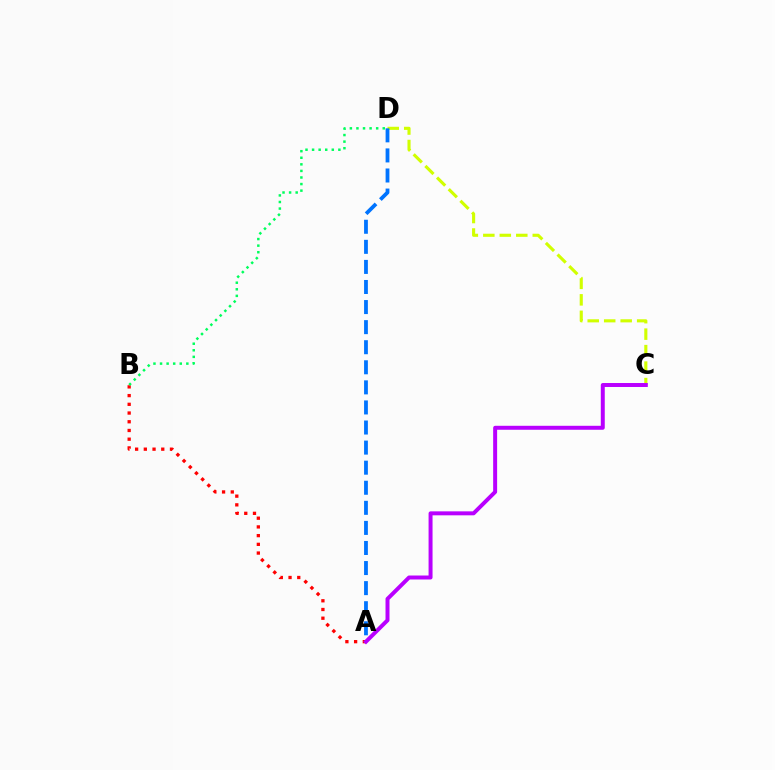{('C', 'D'): [{'color': '#d1ff00', 'line_style': 'dashed', 'thickness': 2.24}], ('A', 'B'): [{'color': '#ff0000', 'line_style': 'dotted', 'thickness': 2.37}], ('A', 'D'): [{'color': '#0074ff', 'line_style': 'dashed', 'thickness': 2.73}], ('A', 'C'): [{'color': '#b900ff', 'line_style': 'solid', 'thickness': 2.86}], ('B', 'D'): [{'color': '#00ff5c', 'line_style': 'dotted', 'thickness': 1.79}]}